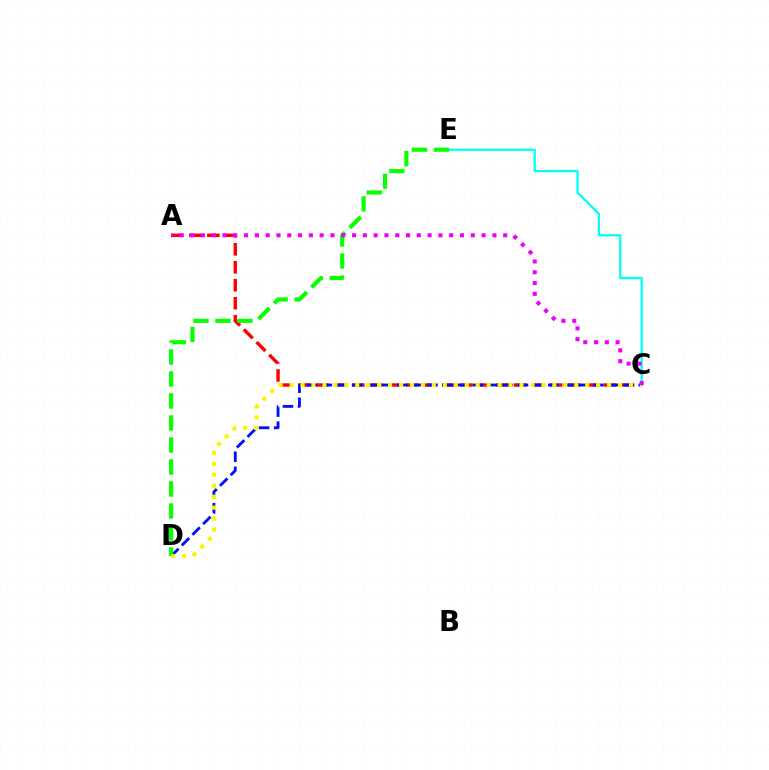{('C', 'E'): [{'color': '#00fff6', 'line_style': 'solid', 'thickness': 1.63}], ('A', 'C'): [{'color': '#ff0000', 'line_style': 'dashed', 'thickness': 2.44}, {'color': '#ee00ff', 'line_style': 'dotted', 'thickness': 2.93}], ('C', 'D'): [{'color': '#0010ff', 'line_style': 'dashed', 'thickness': 2.05}, {'color': '#fcf500', 'line_style': 'dotted', 'thickness': 2.98}], ('D', 'E'): [{'color': '#08ff00', 'line_style': 'dashed', 'thickness': 2.99}]}